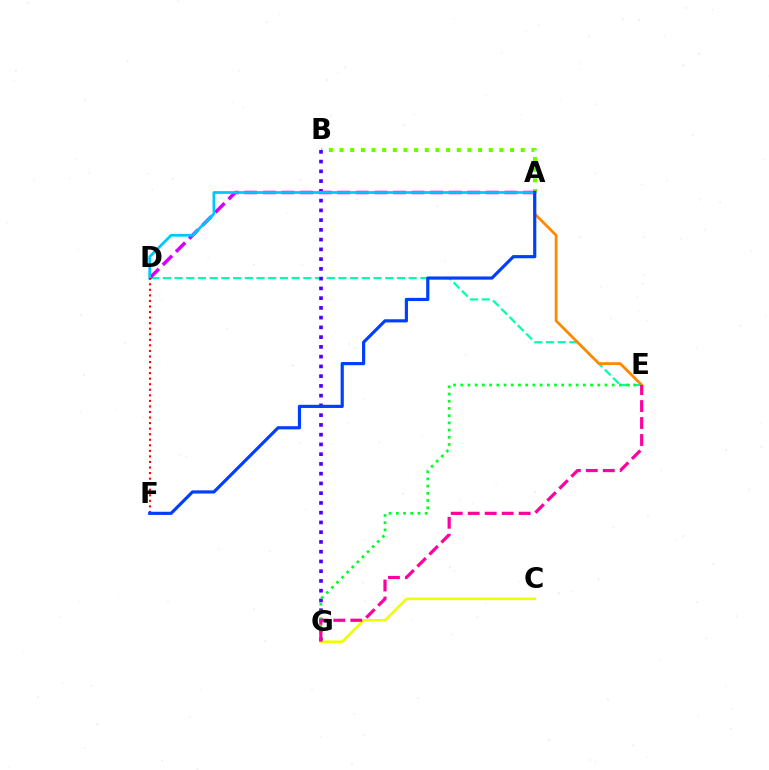{('D', 'E'): [{'color': '#00ffaf', 'line_style': 'dashed', 'thickness': 1.59}], ('A', 'B'): [{'color': '#66ff00', 'line_style': 'dotted', 'thickness': 2.9}], ('A', 'E'): [{'color': '#ff8800', 'line_style': 'solid', 'thickness': 1.99}], ('B', 'G'): [{'color': '#4f00ff', 'line_style': 'dotted', 'thickness': 2.65}], ('E', 'G'): [{'color': '#00ff27', 'line_style': 'dotted', 'thickness': 1.96}, {'color': '#ff00a0', 'line_style': 'dashed', 'thickness': 2.31}], ('A', 'D'): [{'color': '#d600ff', 'line_style': 'dashed', 'thickness': 2.52}, {'color': '#00c7ff', 'line_style': 'solid', 'thickness': 1.98}], ('D', 'F'): [{'color': '#ff0000', 'line_style': 'dotted', 'thickness': 1.51}], ('C', 'G'): [{'color': '#eeff00', 'line_style': 'solid', 'thickness': 1.85}], ('A', 'F'): [{'color': '#003fff', 'line_style': 'solid', 'thickness': 2.28}]}